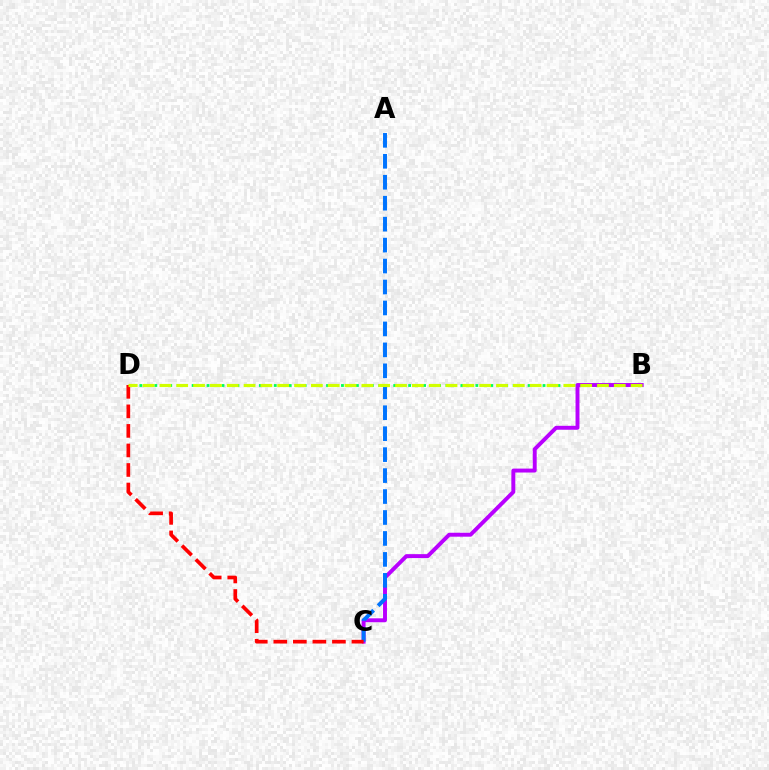{('B', 'D'): [{'color': '#00ff5c', 'line_style': 'dotted', 'thickness': 2.03}, {'color': '#d1ff00', 'line_style': 'dashed', 'thickness': 2.29}], ('B', 'C'): [{'color': '#b900ff', 'line_style': 'solid', 'thickness': 2.83}], ('A', 'C'): [{'color': '#0074ff', 'line_style': 'dashed', 'thickness': 2.85}], ('C', 'D'): [{'color': '#ff0000', 'line_style': 'dashed', 'thickness': 2.65}]}